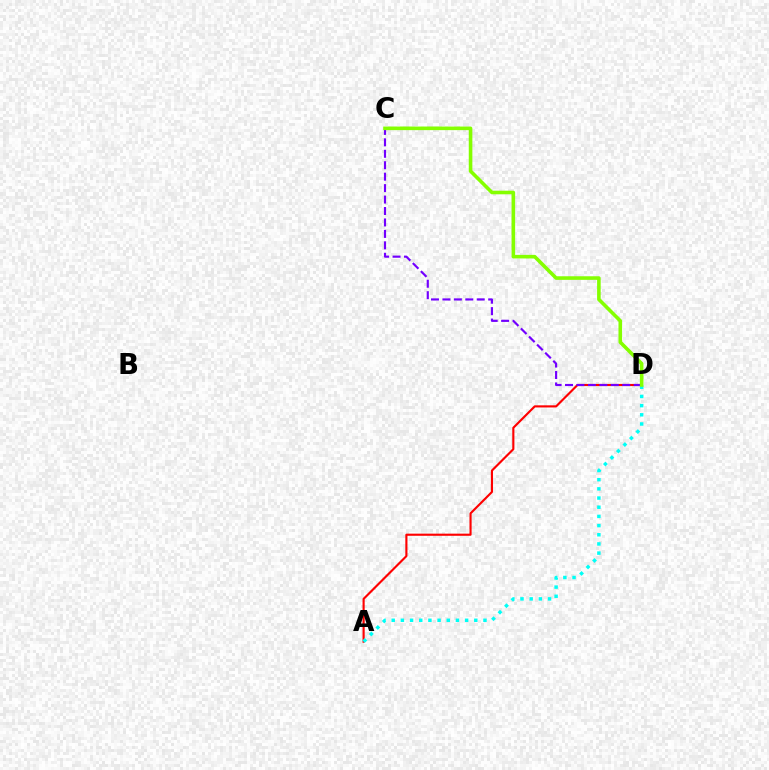{('A', 'D'): [{'color': '#ff0000', 'line_style': 'solid', 'thickness': 1.54}, {'color': '#00fff6', 'line_style': 'dotted', 'thickness': 2.49}], ('C', 'D'): [{'color': '#7200ff', 'line_style': 'dashed', 'thickness': 1.55}, {'color': '#84ff00', 'line_style': 'solid', 'thickness': 2.59}]}